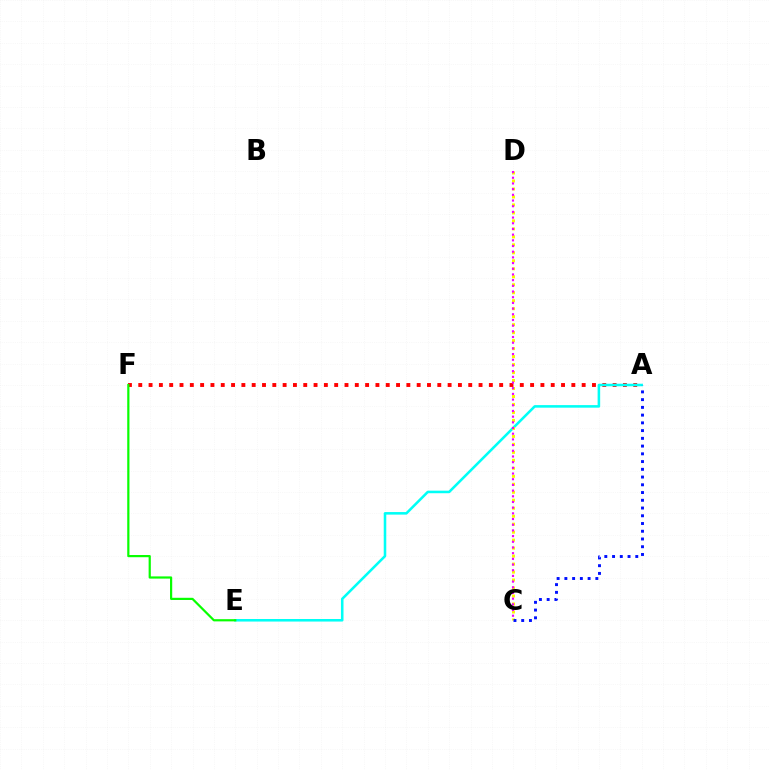{('A', 'F'): [{'color': '#ff0000', 'line_style': 'dotted', 'thickness': 2.8}], ('A', 'E'): [{'color': '#00fff6', 'line_style': 'solid', 'thickness': 1.84}], ('C', 'D'): [{'color': '#fcf500', 'line_style': 'dotted', 'thickness': 2.17}, {'color': '#ee00ff', 'line_style': 'dotted', 'thickness': 1.55}], ('A', 'C'): [{'color': '#0010ff', 'line_style': 'dotted', 'thickness': 2.1}], ('E', 'F'): [{'color': '#08ff00', 'line_style': 'solid', 'thickness': 1.59}]}